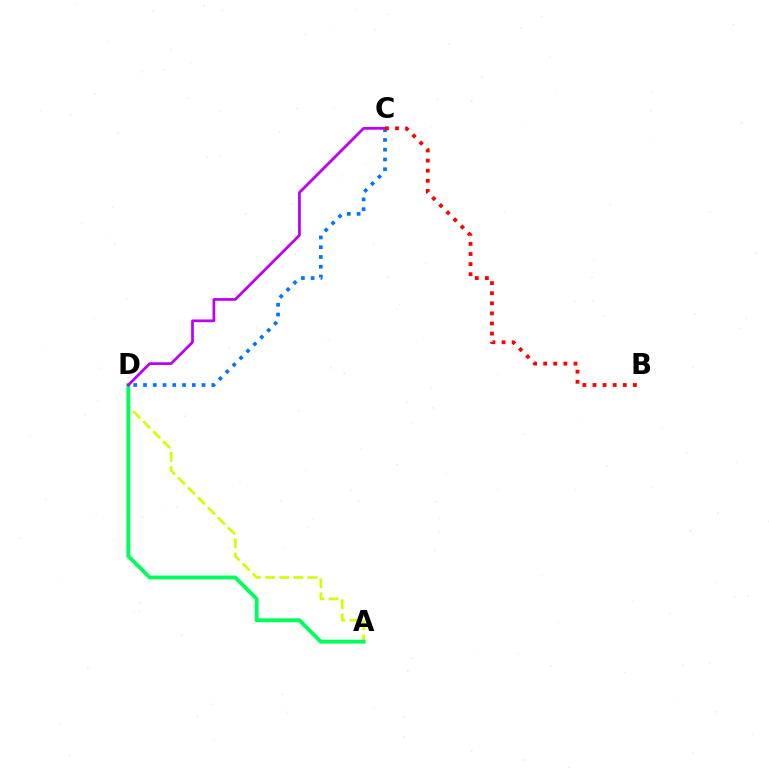{('A', 'D'): [{'color': '#d1ff00', 'line_style': 'dashed', 'thickness': 1.92}, {'color': '#00ff5c', 'line_style': 'solid', 'thickness': 2.79}], ('C', 'D'): [{'color': '#0074ff', 'line_style': 'dotted', 'thickness': 2.65}, {'color': '#b900ff', 'line_style': 'solid', 'thickness': 1.98}], ('B', 'C'): [{'color': '#ff0000', 'line_style': 'dotted', 'thickness': 2.74}]}